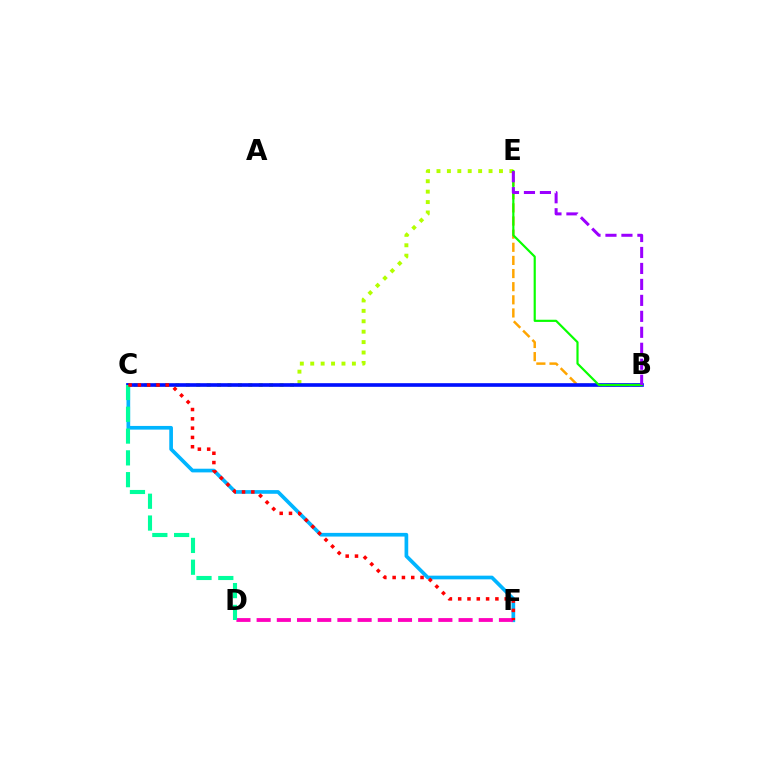{('C', 'F'): [{'color': '#00b5ff', 'line_style': 'solid', 'thickness': 2.65}, {'color': '#ff0000', 'line_style': 'dotted', 'thickness': 2.53}], ('B', 'E'): [{'color': '#ffa500', 'line_style': 'dashed', 'thickness': 1.78}, {'color': '#08ff00', 'line_style': 'solid', 'thickness': 1.57}, {'color': '#9b00ff', 'line_style': 'dashed', 'thickness': 2.17}], ('D', 'F'): [{'color': '#ff00bd', 'line_style': 'dashed', 'thickness': 2.74}], ('C', 'E'): [{'color': '#b3ff00', 'line_style': 'dotted', 'thickness': 2.83}], ('B', 'C'): [{'color': '#0010ff', 'line_style': 'solid', 'thickness': 2.62}], ('C', 'D'): [{'color': '#00ff9d', 'line_style': 'dashed', 'thickness': 2.96}]}